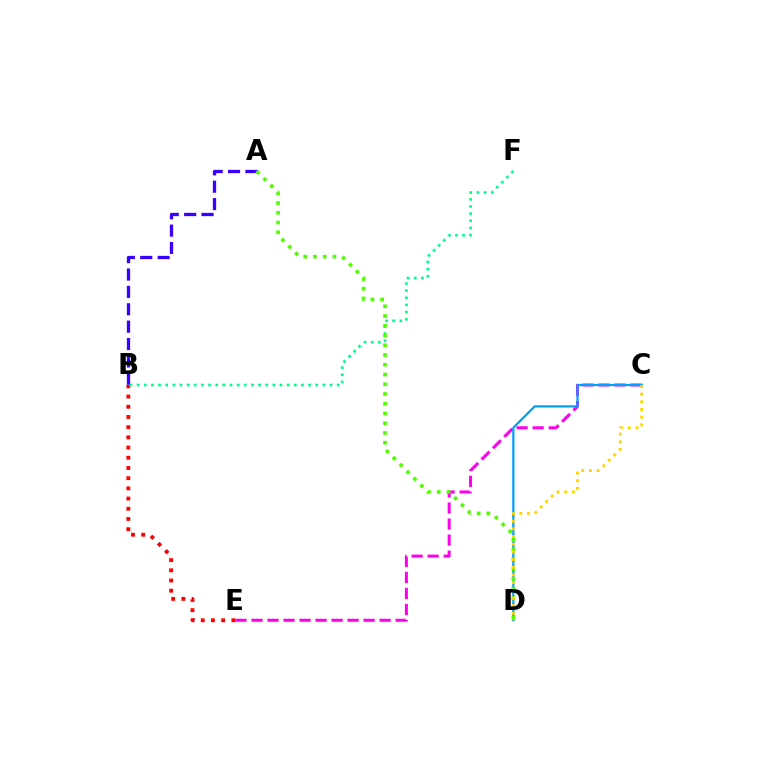{('C', 'E'): [{'color': '#ff00ed', 'line_style': 'dashed', 'thickness': 2.18}], ('A', 'B'): [{'color': '#3700ff', 'line_style': 'dashed', 'thickness': 2.36}], ('C', 'D'): [{'color': '#009eff', 'line_style': 'solid', 'thickness': 1.61}, {'color': '#ffd500', 'line_style': 'dotted', 'thickness': 2.09}], ('B', 'E'): [{'color': '#ff0000', 'line_style': 'dotted', 'thickness': 2.77}], ('B', 'F'): [{'color': '#00ff86', 'line_style': 'dotted', 'thickness': 1.94}], ('A', 'D'): [{'color': '#4fff00', 'line_style': 'dotted', 'thickness': 2.65}]}